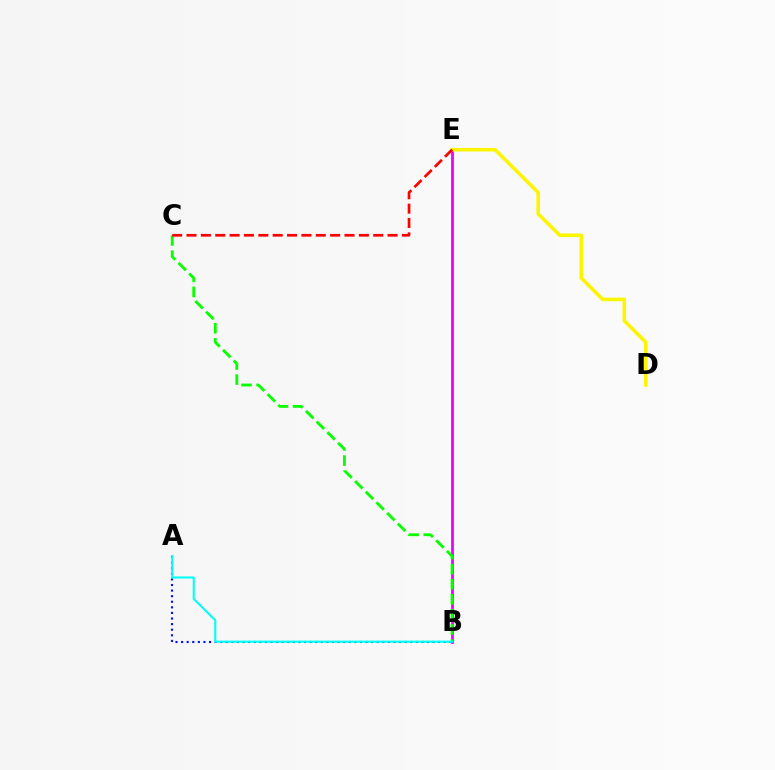{('A', 'B'): [{'color': '#0010ff', 'line_style': 'dotted', 'thickness': 1.52}, {'color': '#00fff6', 'line_style': 'solid', 'thickness': 1.51}], ('B', 'E'): [{'color': '#ee00ff', 'line_style': 'solid', 'thickness': 1.99}], ('D', 'E'): [{'color': '#fcf500', 'line_style': 'solid', 'thickness': 2.55}], ('B', 'C'): [{'color': '#08ff00', 'line_style': 'dashed', 'thickness': 2.05}], ('C', 'E'): [{'color': '#ff0000', 'line_style': 'dashed', 'thickness': 1.95}]}